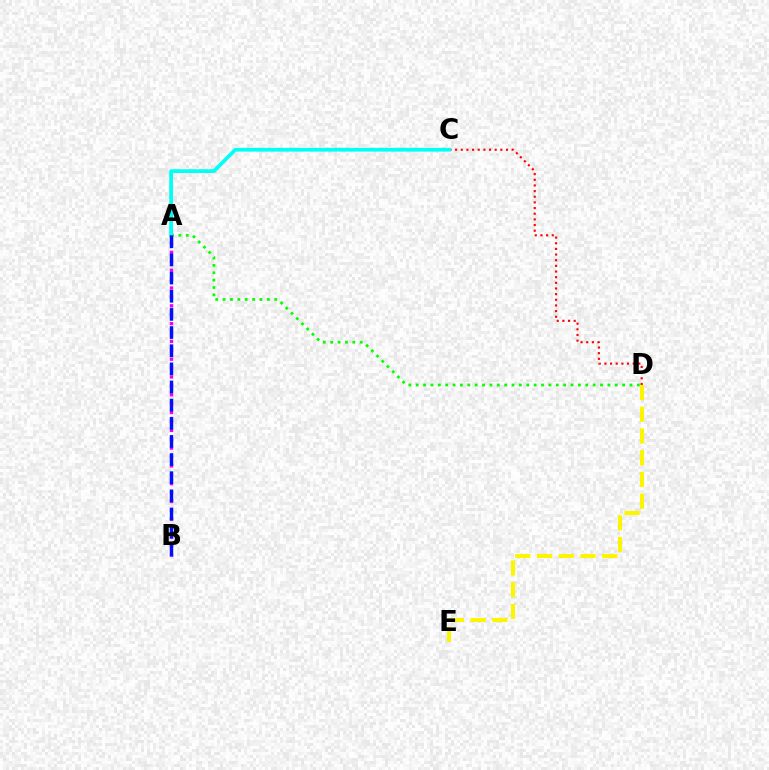{('A', 'D'): [{'color': '#08ff00', 'line_style': 'dotted', 'thickness': 2.0}], ('D', 'E'): [{'color': '#fcf500', 'line_style': 'dashed', 'thickness': 2.95}], ('C', 'D'): [{'color': '#ff0000', 'line_style': 'dotted', 'thickness': 1.54}], ('A', 'C'): [{'color': '#00fff6', 'line_style': 'solid', 'thickness': 2.7}], ('A', 'B'): [{'color': '#ee00ff', 'line_style': 'dotted', 'thickness': 2.42}, {'color': '#0010ff', 'line_style': 'dashed', 'thickness': 2.46}]}